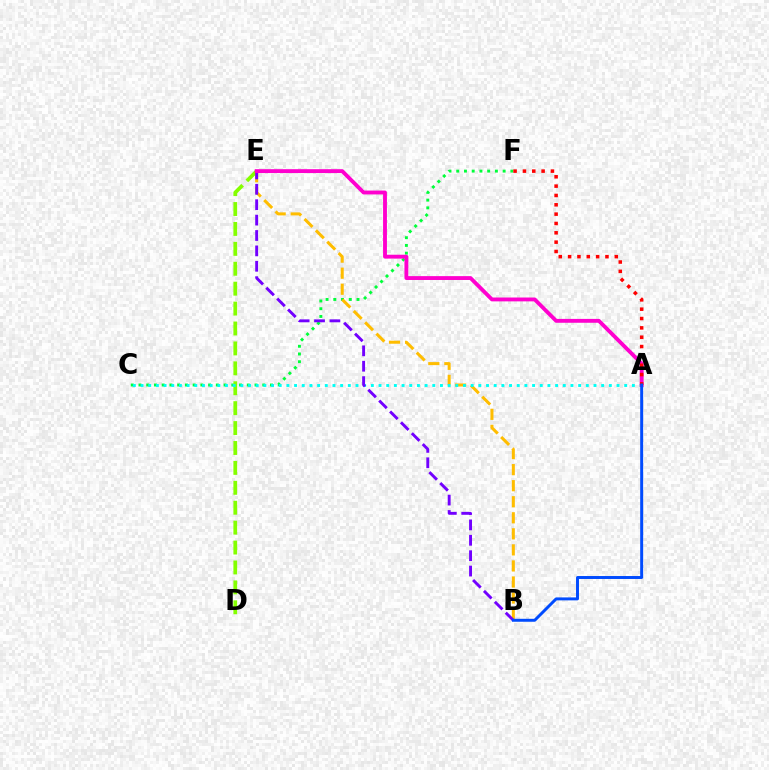{('C', 'F'): [{'color': '#00ff39', 'line_style': 'dotted', 'thickness': 2.1}], ('D', 'E'): [{'color': '#84ff00', 'line_style': 'dashed', 'thickness': 2.71}], ('B', 'E'): [{'color': '#ffbd00', 'line_style': 'dashed', 'thickness': 2.18}, {'color': '#7200ff', 'line_style': 'dashed', 'thickness': 2.09}], ('A', 'C'): [{'color': '#00fff6', 'line_style': 'dotted', 'thickness': 2.09}], ('A', 'E'): [{'color': '#ff00cf', 'line_style': 'solid', 'thickness': 2.78}], ('A', 'F'): [{'color': '#ff0000', 'line_style': 'dotted', 'thickness': 2.54}], ('A', 'B'): [{'color': '#004bff', 'line_style': 'solid', 'thickness': 2.13}]}